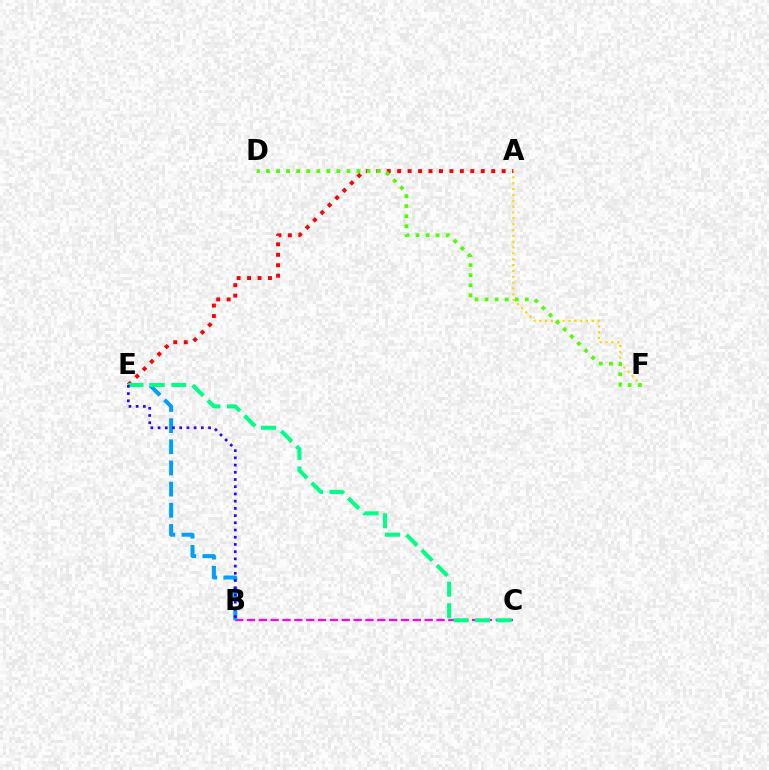{('B', 'C'): [{'color': '#ff00ed', 'line_style': 'dashed', 'thickness': 1.61}], ('A', 'F'): [{'color': '#ffd500', 'line_style': 'dotted', 'thickness': 1.59}], ('A', 'E'): [{'color': '#ff0000', 'line_style': 'dotted', 'thickness': 2.84}], ('B', 'E'): [{'color': '#009eff', 'line_style': 'dashed', 'thickness': 2.87}, {'color': '#3700ff', 'line_style': 'dotted', 'thickness': 1.96}], ('C', 'E'): [{'color': '#00ff86', 'line_style': 'dashed', 'thickness': 2.92}], ('D', 'F'): [{'color': '#4fff00', 'line_style': 'dotted', 'thickness': 2.73}]}